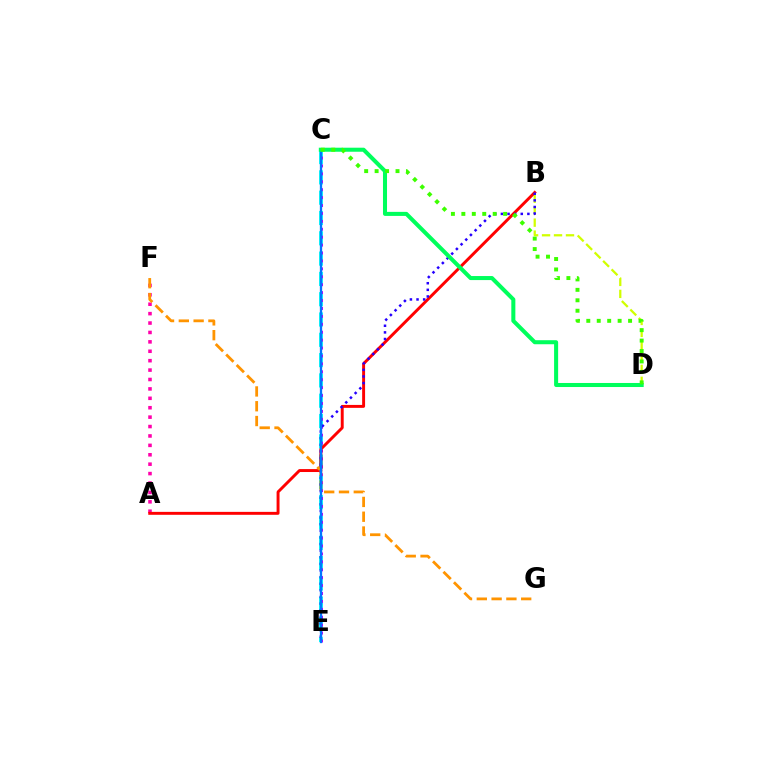{('C', 'E'): [{'color': '#00fff6', 'line_style': 'dashed', 'thickness': 2.76}, {'color': '#b900ff', 'line_style': 'dotted', 'thickness': 2.15}, {'color': '#0074ff', 'line_style': 'solid', 'thickness': 1.65}], ('B', 'D'): [{'color': '#d1ff00', 'line_style': 'dashed', 'thickness': 1.63}], ('A', 'F'): [{'color': '#ff00ac', 'line_style': 'dotted', 'thickness': 2.56}], ('A', 'B'): [{'color': '#ff0000', 'line_style': 'solid', 'thickness': 2.11}], ('F', 'G'): [{'color': '#ff9400', 'line_style': 'dashed', 'thickness': 2.01}], ('B', 'E'): [{'color': '#2500ff', 'line_style': 'dotted', 'thickness': 1.8}], ('C', 'D'): [{'color': '#00ff5c', 'line_style': 'solid', 'thickness': 2.91}, {'color': '#3dff00', 'line_style': 'dotted', 'thickness': 2.84}]}